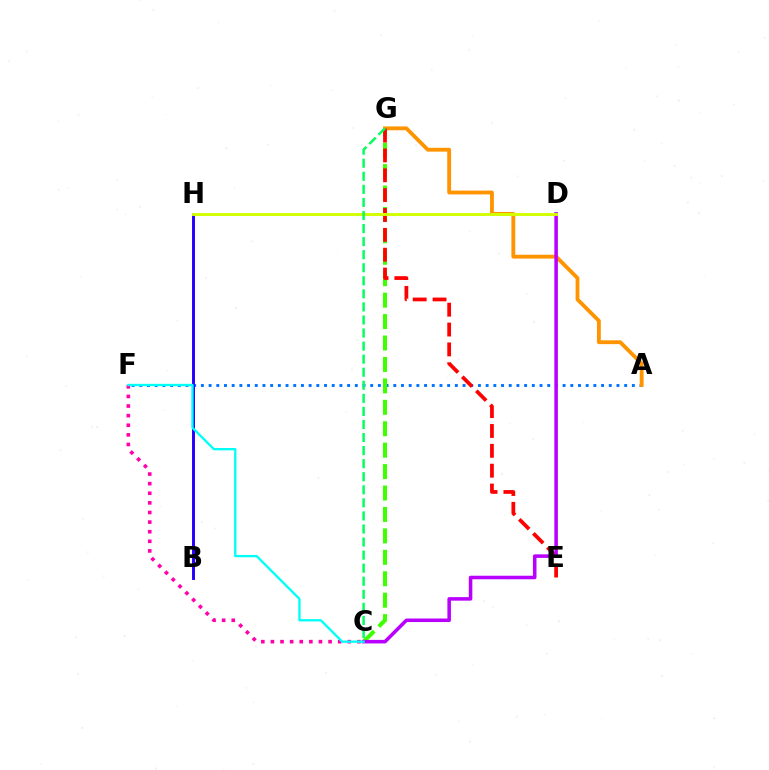{('A', 'F'): [{'color': '#0074ff', 'line_style': 'dotted', 'thickness': 2.09}], ('C', 'G'): [{'color': '#3dff00', 'line_style': 'dashed', 'thickness': 2.91}, {'color': '#00ff5c', 'line_style': 'dashed', 'thickness': 1.77}], ('B', 'H'): [{'color': '#2500ff', 'line_style': 'solid', 'thickness': 2.11}], ('A', 'G'): [{'color': '#ff9400', 'line_style': 'solid', 'thickness': 2.76}], ('E', 'G'): [{'color': '#ff0000', 'line_style': 'dashed', 'thickness': 2.7}], ('C', 'F'): [{'color': '#ff00ac', 'line_style': 'dotted', 'thickness': 2.61}, {'color': '#00fff6', 'line_style': 'solid', 'thickness': 1.67}], ('C', 'D'): [{'color': '#b900ff', 'line_style': 'solid', 'thickness': 2.55}], ('D', 'H'): [{'color': '#d1ff00', 'line_style': 'solid', 'thickness': 2.09}]}